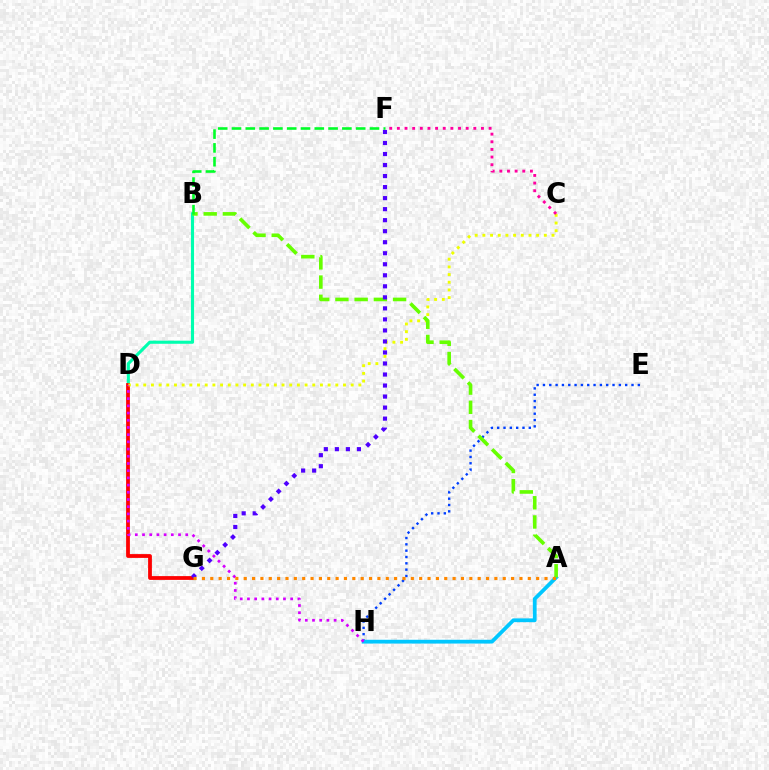{('B', 'D'): [{'color': '#00ffaf', 'line_style': 'solid', 'thickness': 2.24}], ('D', 'G'): [{'color': '#ff0000', 'line_style': 'solid', 'thickness': 2.73}], ('E', 'H'): [{'color': '#003fff', 'line_style': 'dotted', 'thickness': 1.72}], ('C', 'D'): [{'color': '#eeff00', 'line_style': 'dotted', 'thickness': 2.09}], ('C', 'F'): [{'color': '#ff00a0', 'line_style': 'dotted', 'thickness': 2.08}], ('A', 'H'): [{'color': '#00c7ff', 'line_style': 'solid', 'thickness': 2.72}], ('A', 'B'): [{'color': '#66ff00', 'line_style': 'dashed', 'thickness': 2.61}], ('D', 'H'): [{'color': '#d600ff', 'line_style': 'dotted', 'thickness': 1.96}], ('B', 'F'): [{'color': '#00ff27', 'line_style': 'dashed', 'thickness': 1.87}], ('F', 'G'): [{'color': '#4f00ff', 'line_style': 'dotted', 'thickness': 3.0}], ('A', 'G'): [{'color': '#ff8800', 'line_style': 'dotted', 'thickness': 2.27}]}